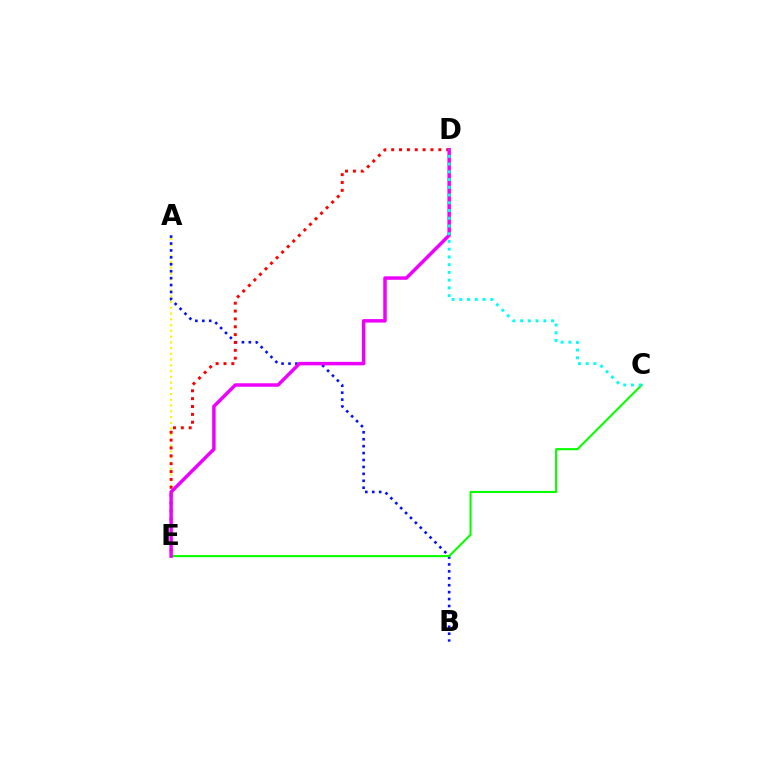{('A', 'E'): [{'color': '#fcf500', 'line_style': 'dotted', 'thickness': 1.56}], ('A', 'B'): [{'color': '#0010ff', 'line_style': 'dotted', 'thickness': 1.88}], ('C', 'E'): [{'color': '#08ff00', 'line_style': 'solid', 'thickness': 1.51}], ('D', 'E'): [{'color': '#ff0000', 'line_style': 'dotted', 'thickness': 2.13}, {'color': '#ee00ff', 'line_style': 'solid', 'thickness': 2.5}], ('C', 'D'): [{'color': '#00fff6', 'line_style': 'dotted', 'thickness': 2.1}]}